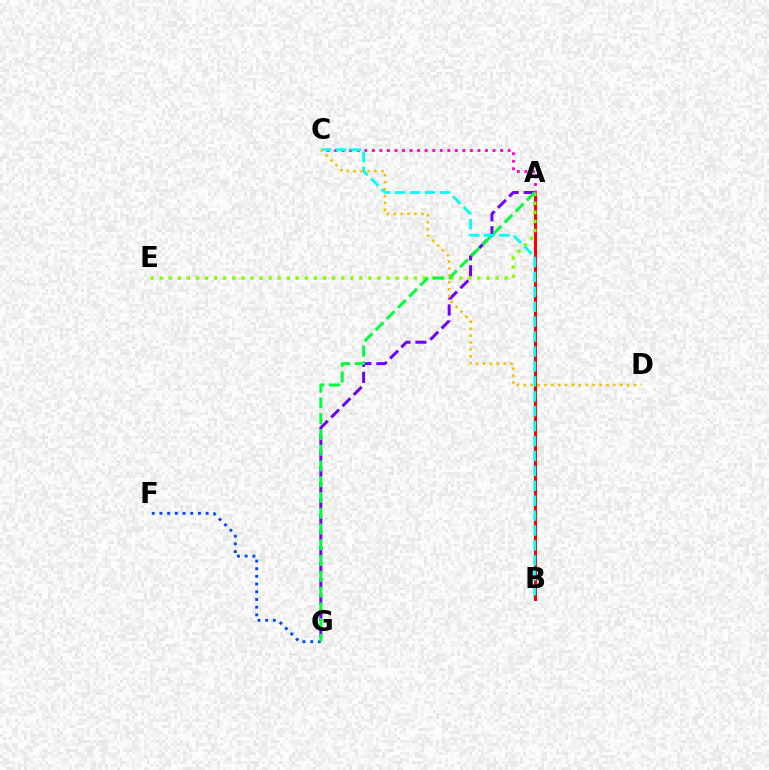{('F', 'G'): [{'color': '#004bff', 'line_style': 'dotted', 'thickness': 2.09}], ('A', 'B'): [{'color': '#ff0000', 'line_style': 'solid', 'thickness': 2.19}], ('A', 'G'): [{'color': '#7200ff', 'line_style': 'dashed', 'thickness': 2.17}, {'color': '#00ff39', 'line_style': 'dashed', 'thickness': 2.14}], ('A', 'C'): [{'color': '#ff00cf', 'line_style': 'dotted', 'thickness': 2.05}], ('A', 'E'): [{'color': '#84ff00', 'line_style': 'dotted', 'thickness': 2.47}], ('B', 'C'): [{'color': '#00fff6', 'line_style': 'dashed', 'thickness': 2.03}], ('C', 'D'): [{'color': '#ffbd00', 'line_style': 'dotted', 'thickness': 1.87}]}